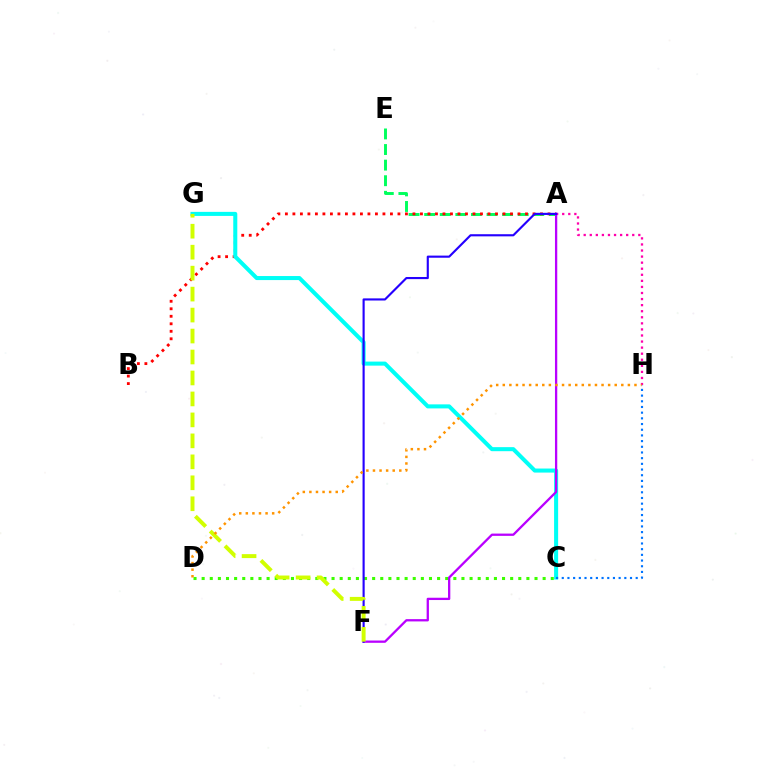{('A', 'E'): [{'color': '#00ff5c', 'line_style': 'dashed', 'thickness': 2.12}], ('C', 'D'): [{'color': '#3dff00', 'line_style': 'dotted', 'thickness': 2.21}], ('A', 'B'): [{'color': '#ff0000', 'line_style': 'dotted', 'thickness': 2.04}], ('C', 'G'): [{'color': '#00fff6', 'line_style': 'solid', 'thickness': 2.91}], ('A', 'H'): [{'color': '#ff00ac', 'line_style': 'dotted', 'thickness': 1.65}], ('A', 'F'): [{'color': '#b900ff', 'line_style': 'solid', 'thickness': 1.65}, {'color': '#2500ff', 'line_style': 'solid', 'thickness': 1.54}], ('C', 'H'): [{'color': '#0074ff', 'line_style': 'dotted', 'thickness': 1.55}], ('F', 'G'): [{'color': '#d1ff00', 'line_style': 'dashed', 'thickness': 2.85}], ('D', 'H'): [{'color': '#ff9400', 'line_style': 'dotted', 'thickness': 1.79}]}